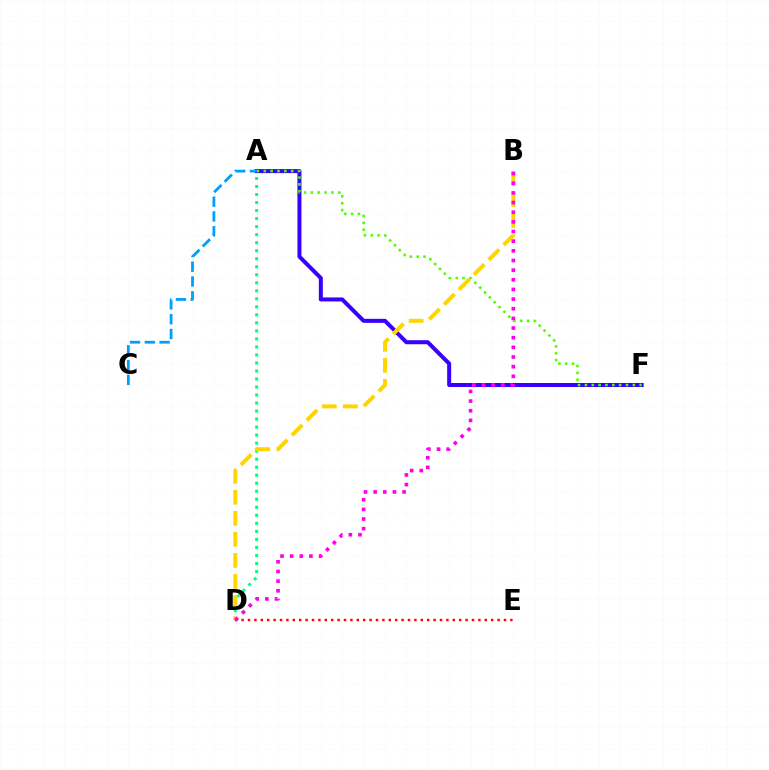{('A', 'D'): [{'color': '#00ff86', 'line_style': 'dotted', 'thickness': 2.18}], ('A', 'F'): [{'color': '#3700ff', 'line_style': 'solid', 'thickness': 2.89}, {'color': '#4fff00', 'line_style': 'dotted', 'thickness': 1.86}], ('B', 'D'): [{'color': '#ffd500', 'line_style': 'dashed', 'thickness': 2.86}, {'color': '#ff00ed', 'line_style': 'dotted', 'thickness': 2.62}], ('D', 'E'): [{'color': '#ff0000', 'line_style': 'dotted', 'thickness': 1.74}], ('A', 'C'): [{'color': '#009eff', 'line_style': 'dashed', 'thickness': 2.01}]}